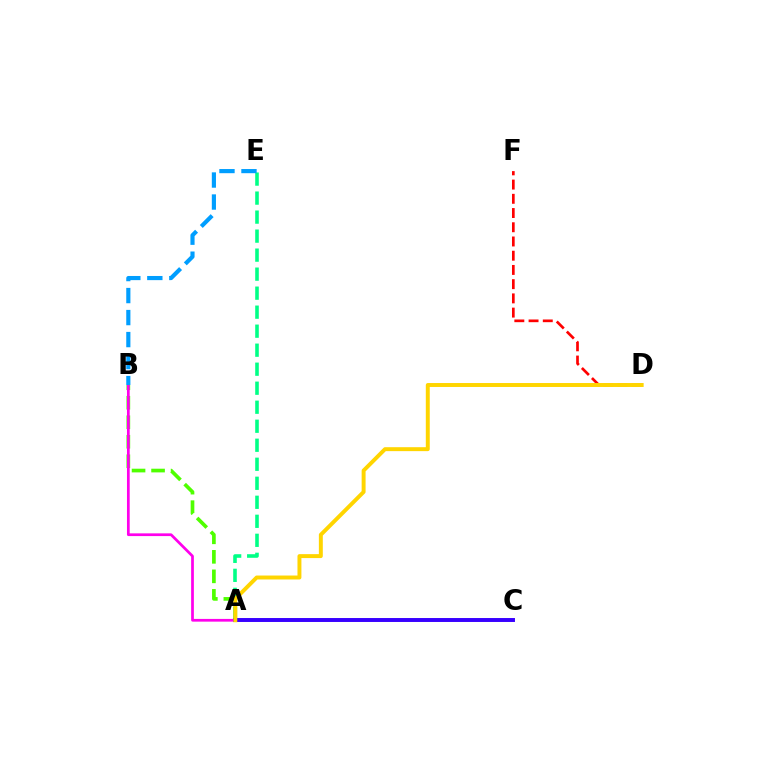{('A', 'B'): [{'color': '#4fff00', 'line_style': 'dashed', 'thickness': 2.65}, {'color': '#ff00ed', 'line_style': 'solid', 'thickness': 1.97}], ('A', 'E'): [{'color': '#00ff86', 'line_style': 'dashed', 'thickness': 2.58}], ('D', 'F'): [{'color': '#ff0000', 'line_style': 'dashed', 'thickness': 1.93}], ('B', 'E'): [{'color': '#009eff', 'line_style': 'dashed', 'thickness': 2.99}], ('A', 'C'): [{'color': '#3700ff', 'line_style': 'solid', 'thickness': 2.83}], ('A', 'D'): [{'color': '#ffd500', 'line_style': 'solid', 'thickness': 2.84}]}